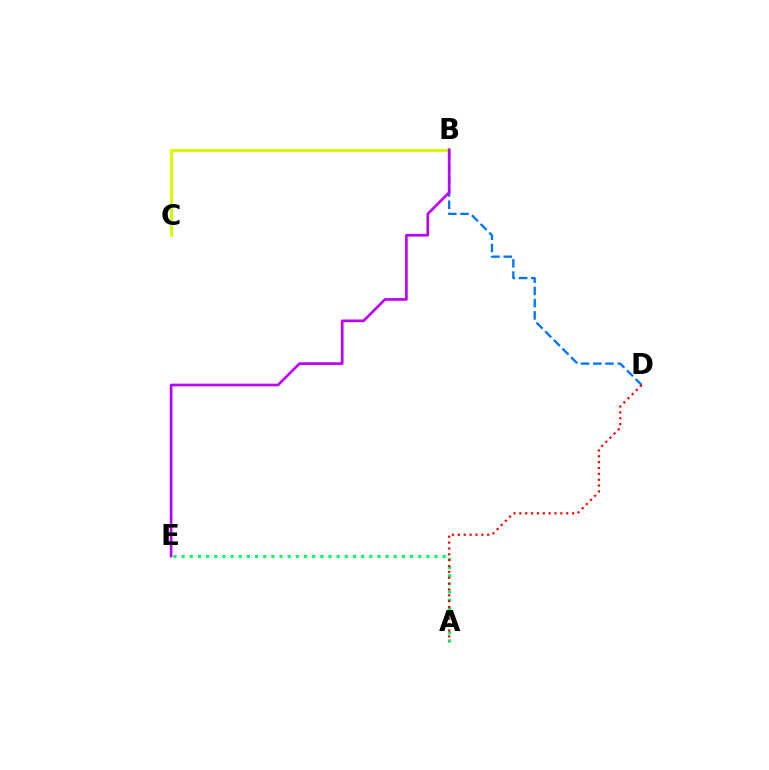{('B', 'D'): [{'color': '#0074ff', 'line_style': 'dashed', 'thickness': 1.66}], ('A', 'E'): [{'color': '#00ff5c', 'line_style': 'dotted', 'thickness': 2.22}], ('B', 'C'): [{'color': '#d1ff00', 'line_style': 'solid', 'thickness': 2.14}], ('A', 'D'): [{'color': '#ff0000', 'line_style': 'dotted', 'thickness': 1.59}], ('B', 'E'): [{'color': '#b900ff', 'line_style': 'solid', 'thickness': 1.92}]}